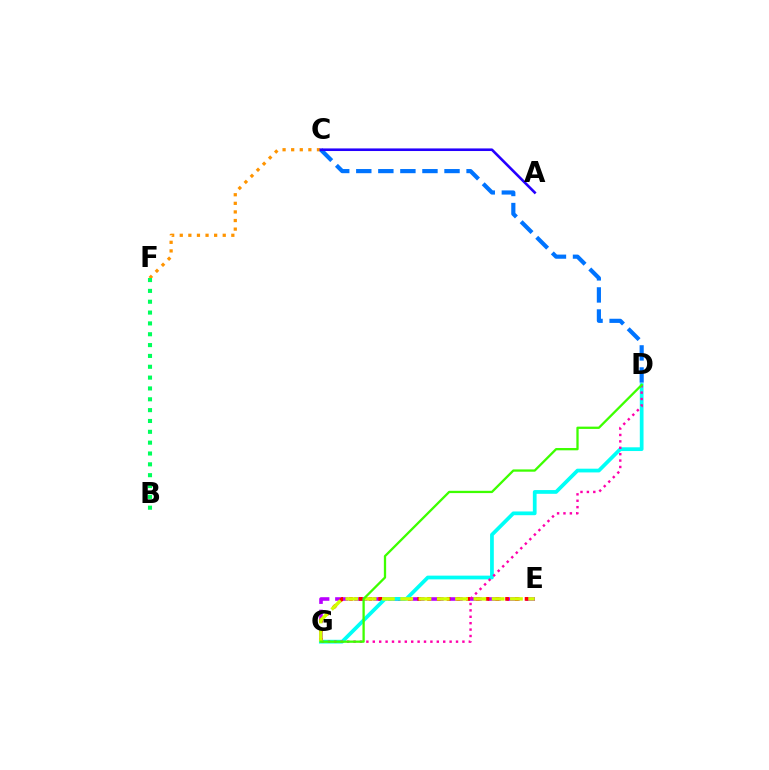{('C', 'F'): [{'color': '#ff9400', 'line_style': 'dotted', 'thickness': 2.34}], ('C', 'D'): [{'color': '#0074ff', 'line_style': 'dashed', 'thickness': 3.0}], ('E', 'G'): [{'color': '#b900ff', 'line_style': 'dashed', 'thickness': 2.59}, {'color': '#ff0000', 'line_style': 'dotted', 'thickness': 2.65}, {'color': '#d1ff00', 'line_style': 'dashed', 'thickness': 2.48}], ('A', 'C'): [{'color': '#2500ff', 'line_style': 'solid', 'thickness': 1.88}], ('B', 'F'): [{'color': '#00ff5c', 'line_style': 'dotted', 'thickness': 2.95}], ('D', 'G'): [{'color': '#00fff6', 'line_style': 'solid', 'thickness': 2.69}, {'color': '#ff00ac', 'line_style': 'dotted', 'thickness': 1.74}, {'color': '#3dff00', 'line_style': 'solid', 'thickness': 1.65}]}